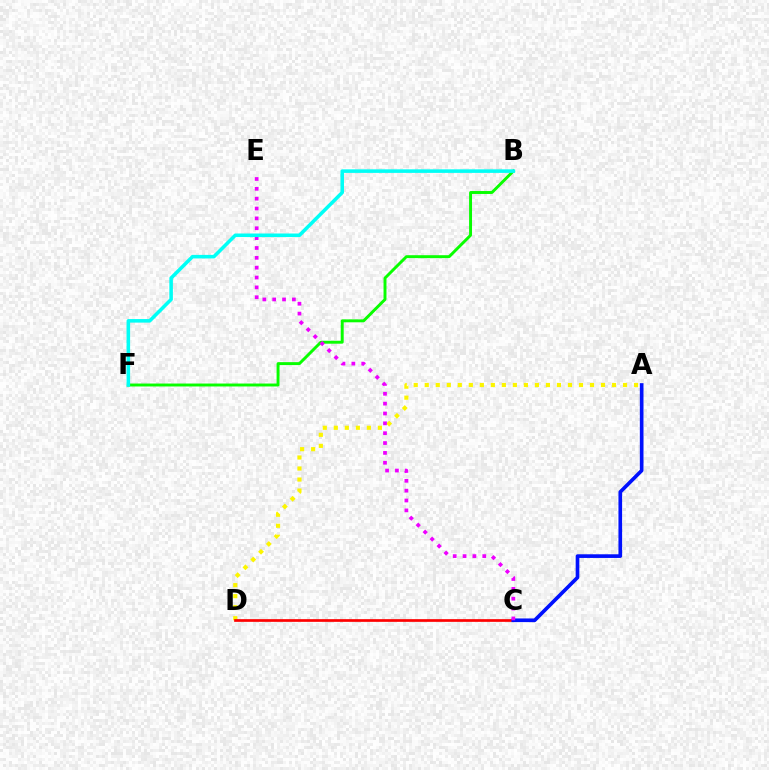{('A', 'D'): [{'color': '#fcf500', 'line_style': 'dotted', 'thickness': 2.99}], ('B', 'F'): [{'color': '#08ff00', 'line_style': 'solid', 'thickness': 2.11}, {'color': '#00fff6', 'line_style': 'solid', 'thickness': 2.56}], ('C', 'D'): [{'color': '#ff0000', 'line_style': 'solid', 'thickness': 1.94}], ('A', 'C'): [{'color': '#0010ff', 'line_style': 'solid', 'thickness': 2.63}], ('C', 'E'): [{'color': '#ee00ff', 'line_style': 'dotted', 'thickness': 2.68}]}